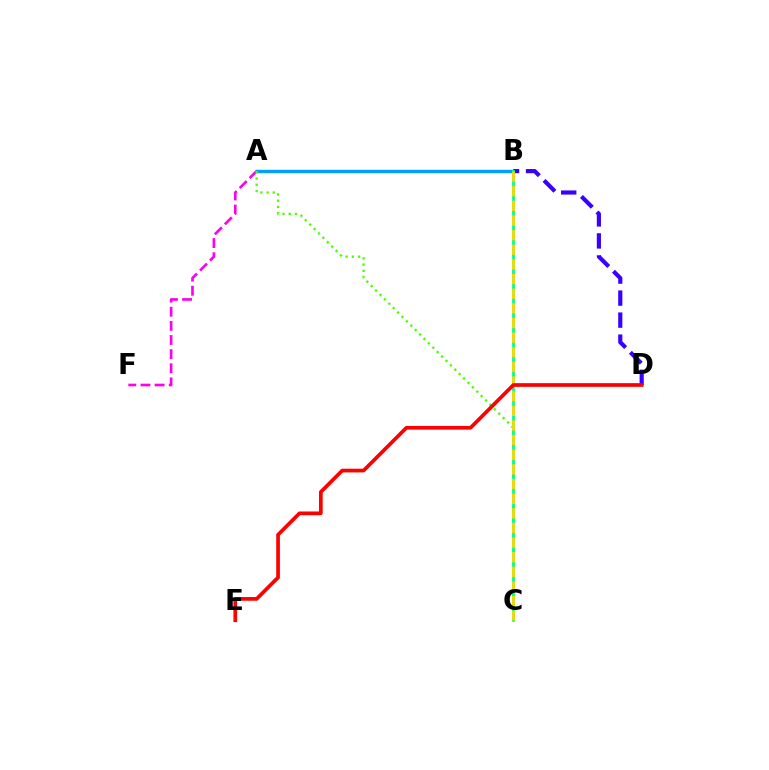{('A', 'B'): [{'color': '#009eff', 'line_style': 'solid', 'thickness': 2.45}], ('A', 'F'): [{'color': '#ff00ed', 'line_style': 'dashed', 'thickness': 1.92}], ('A', 'C'): [{'color': '#4fff00', 'line_style': 'dotted', 'thickness': 1.69}], ('B', 'D'): [{'color': '#3700ff', 'line_style': 'dashed', 'thickness': 2.99}], ('B', 'C'): [{'color': '#00ff86', 'line_style': 'solid', 'thickness': 1.99}, {'color': '#ffd500', 'line_style': 'dashed', 'thickness': 1.99}], ('D', 'E'): [{'color': '#ff0000', 'line_style': 'solid', 'thickness': 2.67}]}